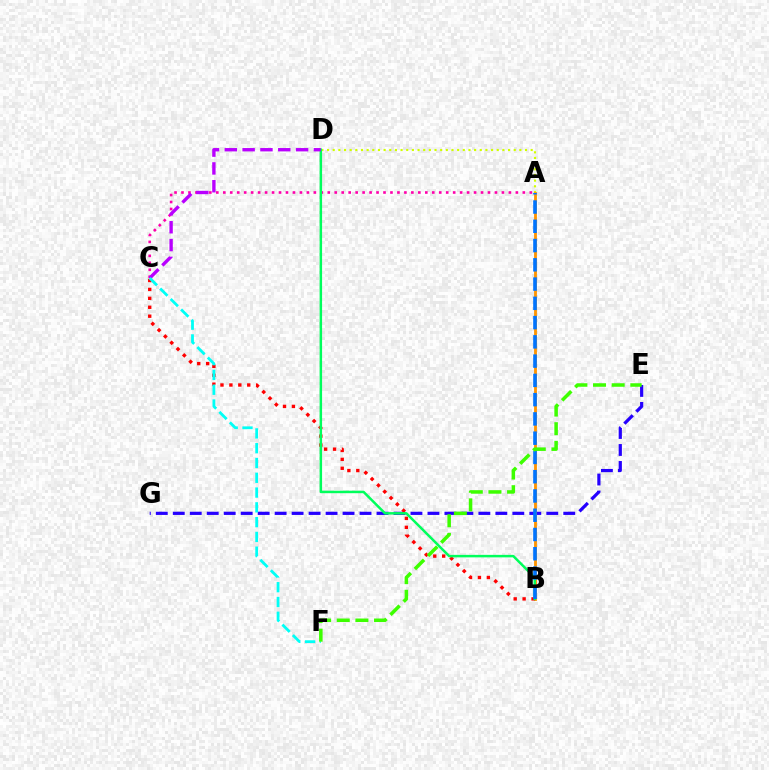{('A', 'D'): [{'color': '#d1ff00', 'line_style': 'dotted', 'thickness': 1.54}], ('A', 'C'): [{'color': '#ff00ac', 'line_style': 'dotted', 'thickness': 1.89}], ('E', 'G'): [{'color': '#2500ff', 'line_style': 'dashed', 'thickness': 2.31}], ('A', 'B'): [{'color': '#ff9400', 'line_style': 'solid', 'thickness': 2.04}, {'color': '#0074ff', 'line_style': 'dashed', 'thickness': 2.62}], ('B', 'C'): [{'color': '#ff0000', 'line_style': 'dotted', 'thickness': 2.42}], ('B', 'D'): [{'color': '#00ff5c', 'line_style': 'solid', 'thickness': 1.8}], ('C', 'D'): [{'color': '#b900ff', 'line_style': 'dashed', 'thickness': 2.42}], ('C', 'F'): [{'color': '#00fff6', 'line_style': 'dashed', 'thickness': 2.01}], ('E', 'F'): [{'color': '#3dff00', 'line_style': 'dashed', 'thickness': 2.53}]}